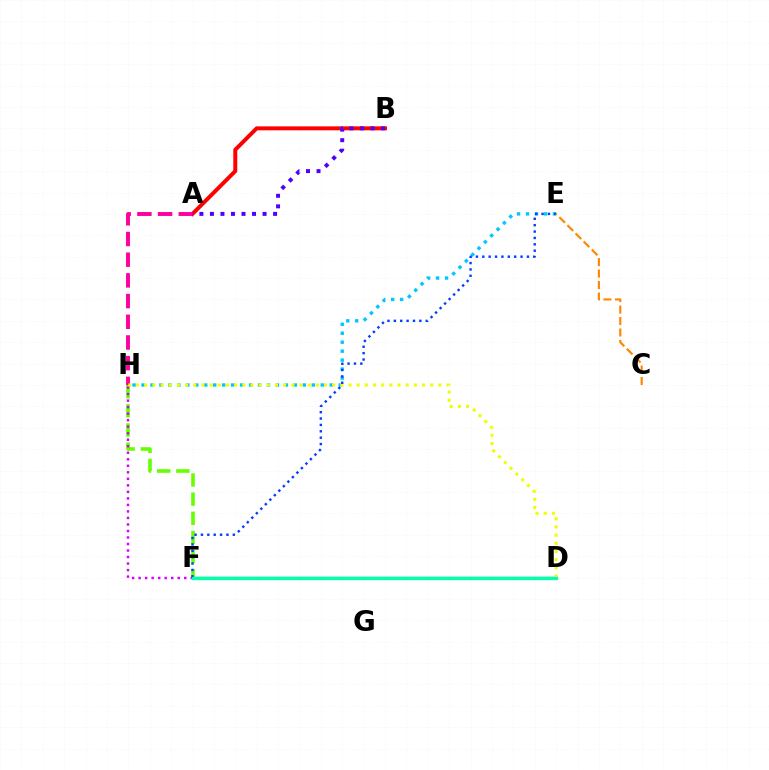{('E', 'H'): [{'color': '#00c7ff', 'line_style': 'dotted', 'thickness': 2.44}], ('A', 'B'): [{'color': '#ff0000', 'line_style': 'solid', 'thickness': 2.85}, {'color': '#4f00ff', 'line_style': 'dotted', 'thickness': 2.86}], ('F', 'H'): [{'color': '#66ff00', 'line_style': 'dashed', 'thickness': 2.6}, {'color': '#d600ff', 'line_style': 'dotted', 'thickness': 1.77}], ('A', 'H'): [{'color': '#ff00a0', 'line_style': 'dashed', 'thickness': 2.81}], ('D', 'F'): [{'color': '#00ff27', 'line_style': 'solid', 'thickness': 1.77}, {'color': '#00ffaf', 'line_style': 'solid', 'thickness': 2.34}], ('D', 'H'): [{'color': '#eeff00', 'line_style': 'dotted', 'thickness': 2.22}], ('E', 'F'): [{'color': '#003fff', 'line_style': 'dotted', 'thickness': 1.73}], ('C', 'E'): [{'color': '#ff8800', 'line_style': 'dashed', 'thickness': 1.56}]}